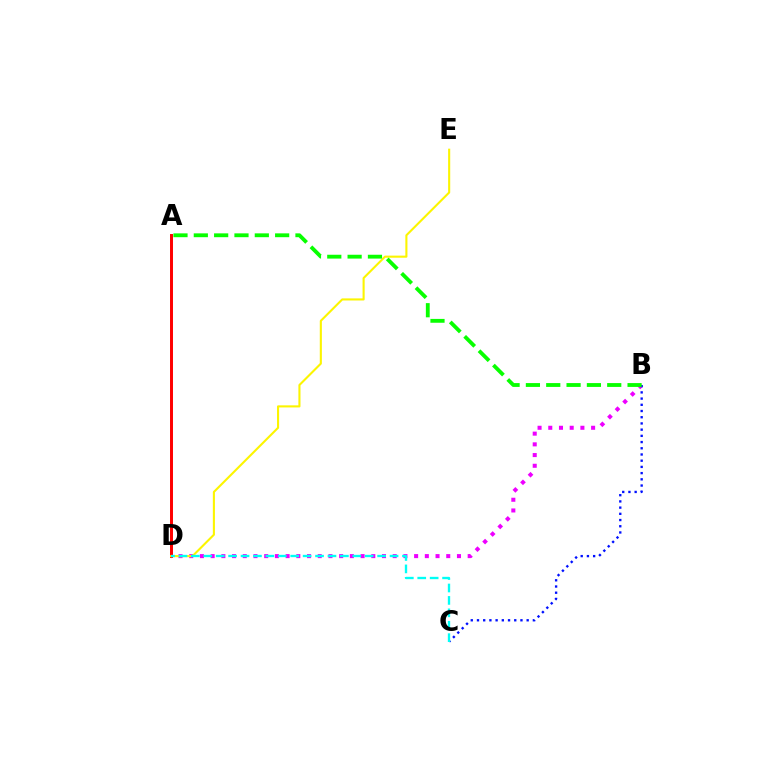{('B', 'D'): [{'color': '#ee00ff', 'line_style': 'dotted', 'thickness': 2.91}], ('B', 'C'): [{'color': '#0010ff', 'line_style': 'dotted', 'thickness': 1.69}], ('A', 'D'): [{'color': '#ff0000', 'line_style': 'solid', 'thickness': 2.14}], ('D', 'E'): [{'color': '#fcf500', 'line_style': 'solid', 'thickness': 1.51}], ('C', 'D'): [{'color': '#00fff6', 'line_style': 'dashed', 'thickness': 1.69}], ('A', 'B'): [{'color': '#08ff00', 'line_style': 'dashed', 'thickness': 2.76}]}